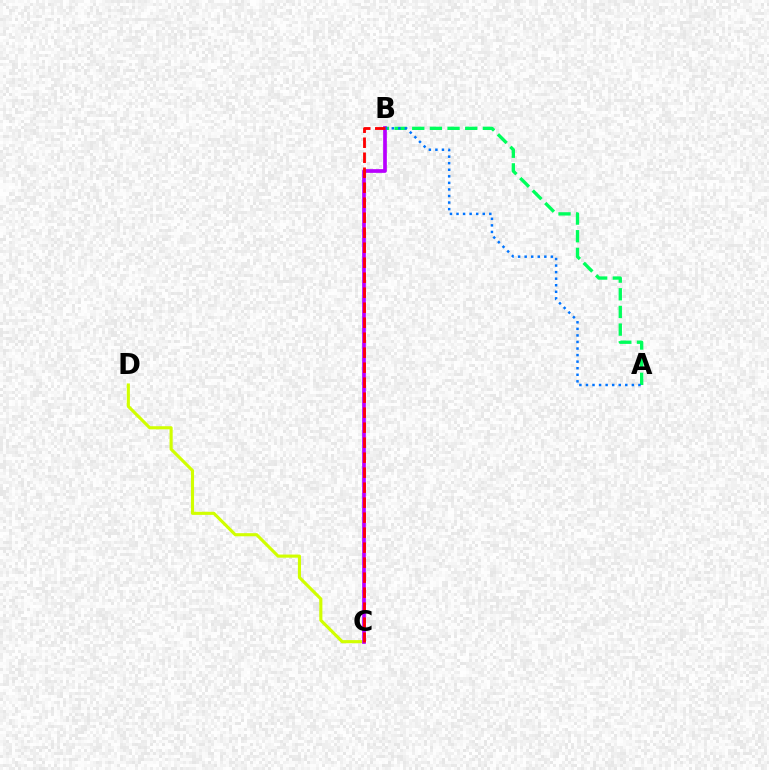{('C', 'D'): [{'color': '#d1ff00', 'line_style': 'solid', 'thickness': 2.24}], ('A', 'B'): [{'color': '#00ff5c', 'line_style': 'dashed', 'thickness': 2.4}, {'color': '#0074ff', 'line_style': 'dotted', 'thickness': 1.78}], ('B', 'C'): [{'color': '#b900ff', 'line_style': 'solid', 'thickness': 2.66}, {'color': '#ff0000', 'line_style': 'dashed', 'thickness': 2.04}]}